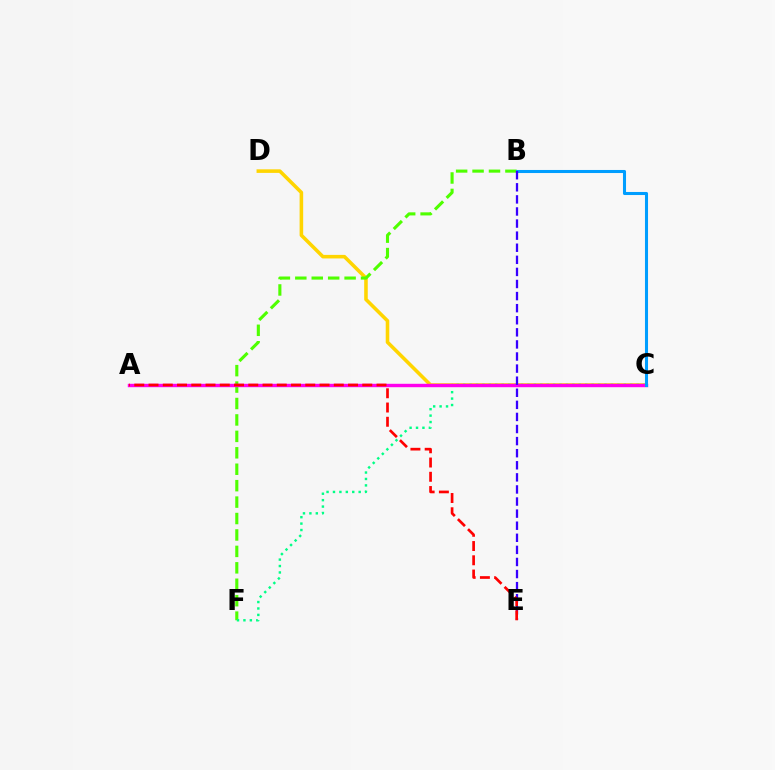{('C', 'D'): [{'color': '#ffd500', 'line_style': 'solid', 'thickness': 2.57}], ('B', 'F'): [{'color': '#4fff00', 'line_style': 'dashed', 'thickness': 2.23}], ('C', 'F'): [{'color': '#00ff86', 'line_style': 'dotted', 'thickness': 1.75}], ('A', 'C'): [{'color': '#ff00ed', 'line_style': 'solid', 'thickness': 2.45}], ('B', 'C'): [{'color': '#009eff', 'line_style': 'solid', 'thickness': 2.21}], ('B', 'E'): [{'color': '#3700ff', 'line_style': 'dashed', 'thickness': 1.64}], ('A', 'E'): [{'color': '#ff0000', 'line_style': 'dashed', 'thickness': 1.94}]}